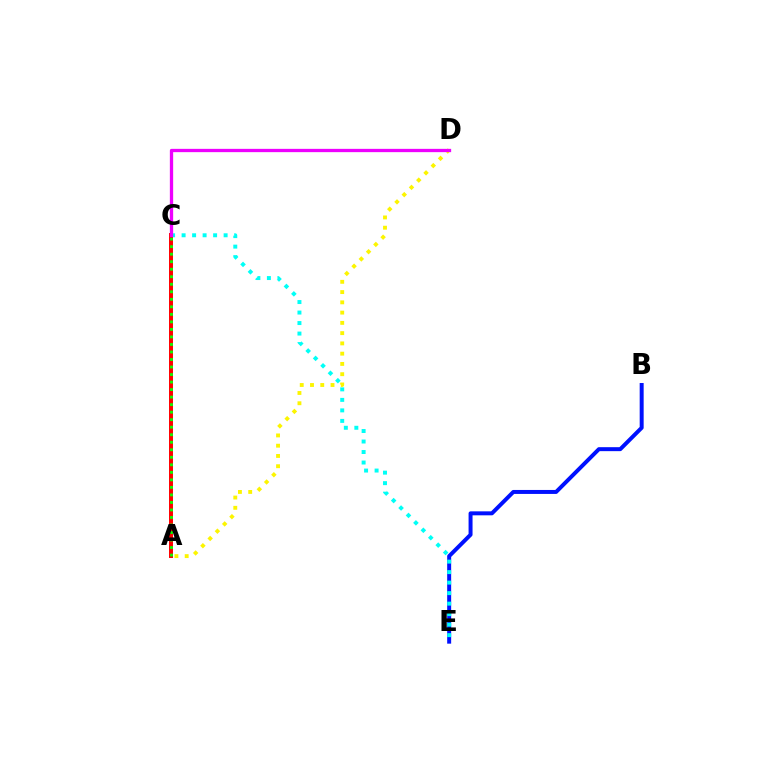{('B', 'E'): [{'color': '#0010ff', 'line_style': 'solid', 'thickness': 2.86}], ('C', 'E'): [{'color': '#00fff6', 'line_style': 'dotted', 'thickness': 2.85}], ('A', 'D'): [{'color': '#fcf500', 'line_style': 'dotted', 'thickness': 2.79}], ('A', 'C'): [{'color': '#ff0000', 'line_style': 'solid', 'thickness': 2.86}, {'color': '#08ff00', 'line_style': 'dotted', 'thickness': 2.04}], ('C', 'D'): [{'color': '#ee00ff', 'line_style': 'solid', 'thickness': 2.37}]}